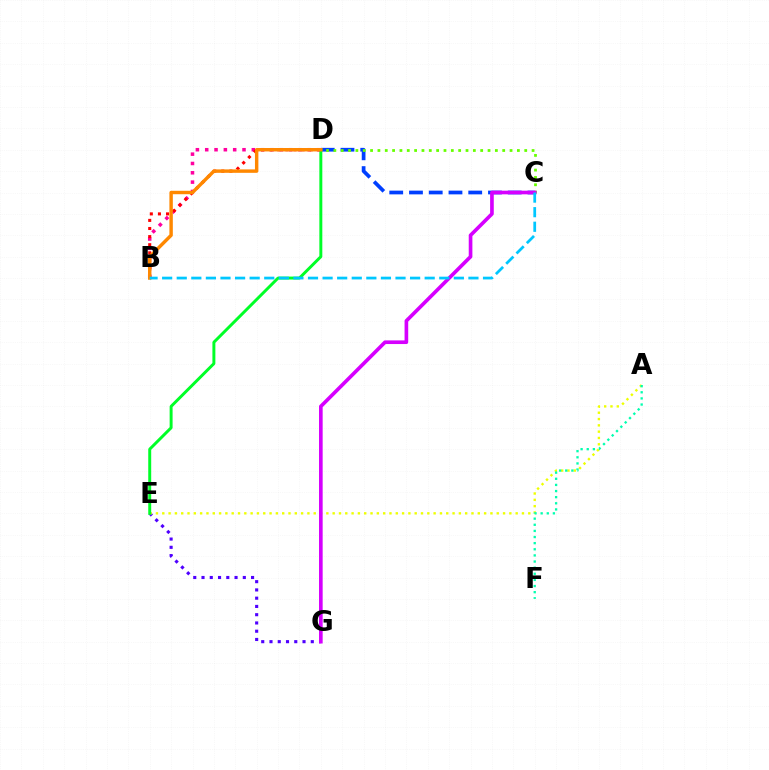{('C', 'D'): [{'color': '#003fff', 'line_style': 'dashed', 'thickness': 2.68}, {'color': '#66ff00', 'line_style': 'dotted', 'thickness': 1.99}], ('E', 'G'): [{'color': '#4f00ff', 'line_style': 'dotted', 'thickness': 2.24}], ('B', 'D'): [{'color': '#ff00a0', 'line_style': 'dotted', 'thickness': 2.53}, {'color': '#ff0000', 'line_style': 'dotted', 'thickness': 2.2}, {'color': '#ff8800', 'line_style': 'solid', 'thickness': 2.47}], ('A', 'E'): [{'color': '#eeff00', 'line_style': 'dotted', 'thickness': 1.71}], ('A', 'F'): [{'color': '#00ffaf', 'line_style': 'dotted', 'thickness': 1.66}], ('C', 'G'): [{'color': '#d600ff', 'line_style': 'solid', 'thickness': 2.63}], ('D', 'E'): [{'color': '#00ff27', 'line_style': 'solid', 'thickness': 2.13}], ('B', 'C'): [{'color': '#00c7ff', 'line_style': 'dashed', 'thickness': 1.98}]}